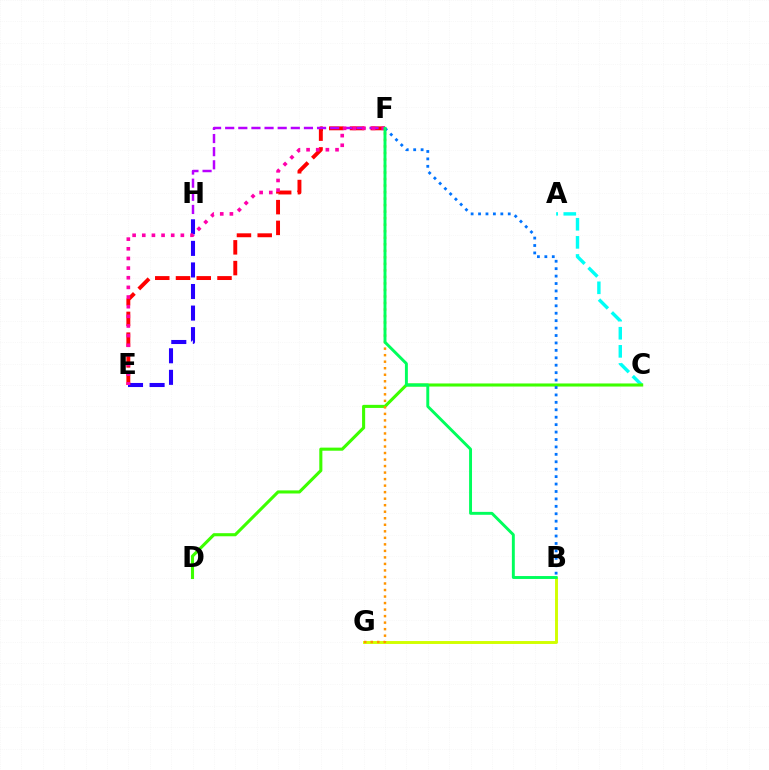{('B', 'G'): [{'color': '#d1ff00', 'line_style': 'solid', 'thickness': 2.11}], ('A', 'C'): [{'color': '#00fff6', 'line_style': 'dashed', 'thickness': 2.46}], ('C', 'D'): [{'color': '#3dff00', 'line_style': 'solid', 'thickness': 2.22}], ('E', 'H'): [{'color': '#2500ff', 'line_style': 'dashed', 'thickness': 2.93}], ('E', 'F'): [{'color': '#ff0000', 'line_style': 'dashed', 'thickness': 2.82}, {'color': '#ff00ac', 'line_style': 'dotted', 'thickness': 2.62}], ('F', 'H'): [{'color': '#b900ff', 'line_style': 'dashed', 'thickness': 1.78}], ('F', 'G'): [{'color': '#ff9400', 'line_style': 'dotted', 'thickness': 1.77}], ('B', 'F'): [{'color': '#0074ff', 'line_style': 'dotted', 'thickness': 2.02}, {'color': '#00ff5c', 'line_style': 'solid', 'thickness': 2.1}]}